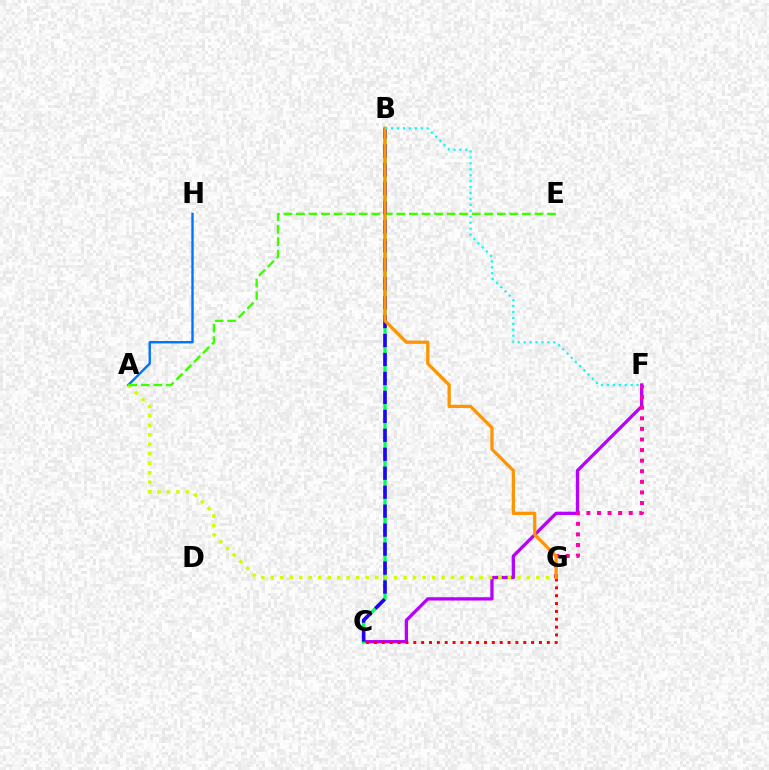{('C', 'F'): [{'color': '#b900ff', 'line_style': 'solid', 'thickness': 2.37}], ('B', 'C'): [{'color': '#00ff5c', 'line_style': 'solid', 'thickness': 2.39}, {'color': '#2500ff', 'line_style': 'dashed', 'thickness': 2.58}], ('A', 'H'): [{'color': '#0074ff', 'line_style': 'solid', 'thickness': 1.72}], ('F', 'G'): [{'color': '#ff00ac', 'line_style': 'dotted', 'thickness': 2.88}], ('A', 'G'): [{'color': '#d1ff00', 'line_style': 'dotted', 'thickness': 2.58}], ('A', 'E'): [{'color': '#3dff00', 'line_style': 'dashed', 'thickness': 1.71}], ('C', 'G'): [{'color': '#ff0000', 'line_style': 'dotted', 'thickness': 2.13}], ('B', 'G'): [{'color': '#ff9400', 'line_style': 'solid', 'thickness': 2.33}], ('B', 'F'): [{'color': '#00fff6', 'line_style': 'dotted', 'thickness': 1.61}]}